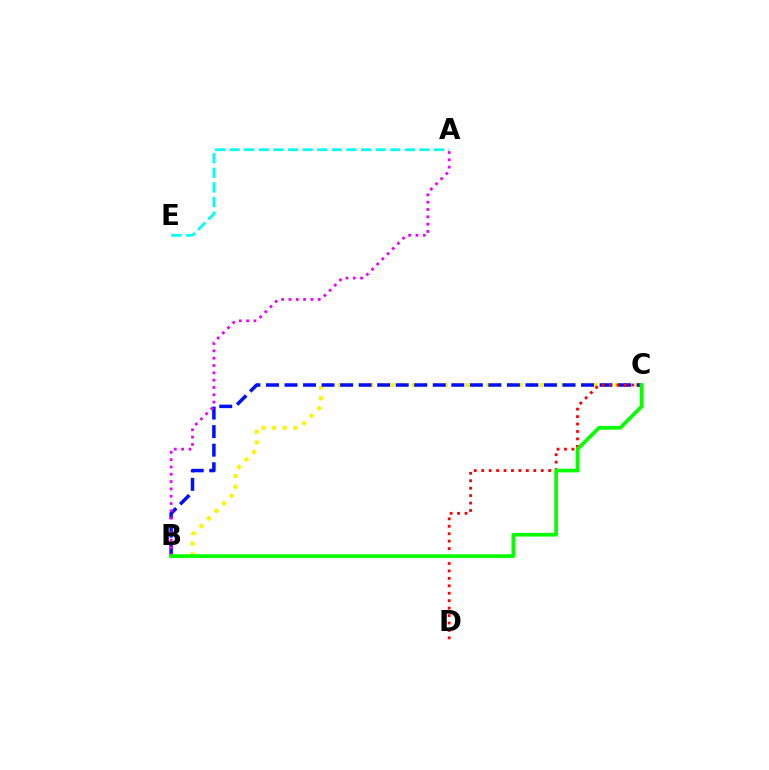{('B', 'C'): [{'color': '#fcf500', 'line_style': 'dotted', 'thickness': 2.89}, {'color': '#0010ff', 'line_style': 'dashed', 'thickness': 2.52}, {'color': '#08ff00', 'line_style': 'solid', 'thickness': 2.66}], ('C', 'D'): [{'color': '#ff0000', 'line_style': 'dotted', 'thickness': 2.02}], ('A', 'E'): [{'color': '#00fff6', 'line_style': 'dashed', 'thickness': 1.98}], ('A', 'B'): [{'color': '#ee00ff', 'line_style': 'dotted', 'thickness': 1.99}]}